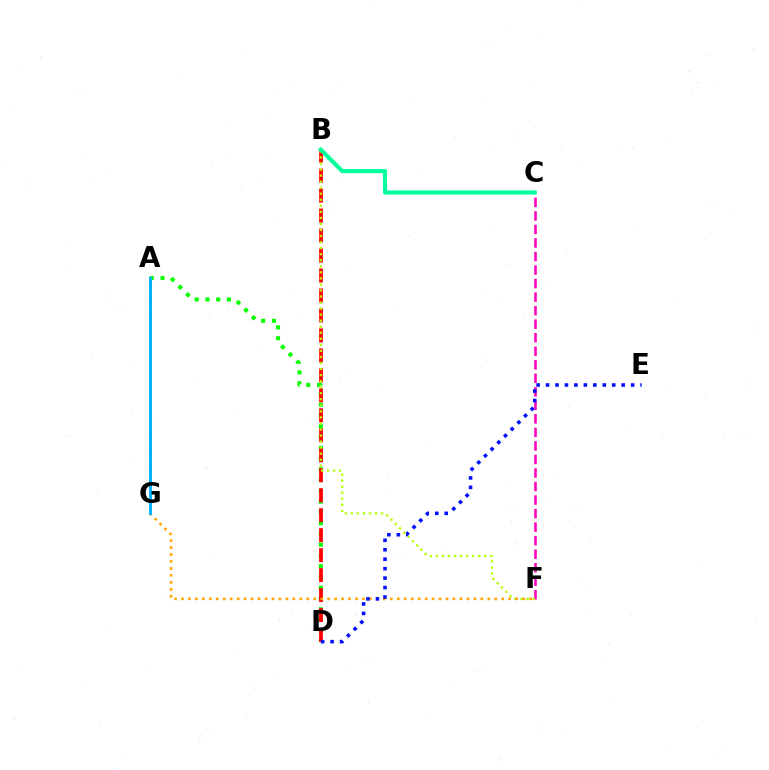{('A', 'D'): [{'color': '#08ff00', 'line_style': 'dotted', 'thickness': 2.92}], ('C', 'F'): [{'color': '#ff00bd', 'line_style': 'dashed', 'thickness': 1.84}], ('A', 'G'): [{'color': '#9b00ff', 'line_style': 'dashed', 'thickness': 2.09}, {'color': '#00b5ff', 'line_style': 'solid', 'thickness': 2.14}], ('B', 'D'): [{'color': '#ff0000', 'line_style': 'dashed', 'thickness': 2.71}], ('B', 'F'): [{'color': '#b3ff00', 'line_style': 'dotted', 'thickness': 1.64}], ('F', 'G'): [{'color': '#ffa500', 'line_style': 'dotted', 'thickness': 1.89}], ('B', 'C'): [{'color': '#00ff9d', 'line_style': 'solid', 'thickness': 2.96}], ('D', 'E'): [{'color': '#0010ff', 'line_style': 'dotted', 'thickness': 2.57}]}